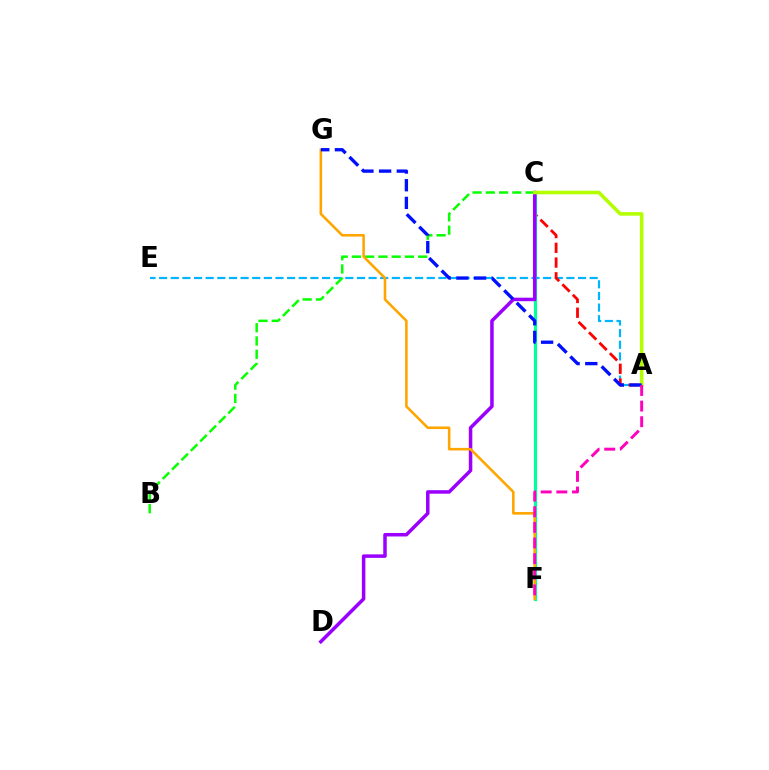{('A', 'E'): [{'color': '#00b5ff', 'line_style': 'dashed', 'thickness': 1.58}], ('A', 'C'): [{'color': '#ff0000', 'line_style': 'dashed', 'thickness': 2.0}, {'color': '#b3ff00', 'line_style': 'solid', 'thickness': 2.57}], ('C', 'F'): [{'color': '#00ff9d', 'line_style': 'solid', 'thickness': 2.3}], ('B', 'C'): [{'color': '#08ff00', 'line_style': 'dashed', 'thickness': 1.8}], ('C', 'D'): [{'color': '#9b00ff', 'line_style': 'solid', 'thickness': 2.52}], ('F', 'G'): [{'color': '#ffa500', 'line_style': 'solid', 'thickness': 1.86}], ('A', 'G'): [{'color': '#0010ff', 'line_style': 'dashed', 'thickness': 2.4}], ('A', 'F'): [{'color': '#ff00bd', 'line_style': 'dashed', 'thickness': 2.12}]}